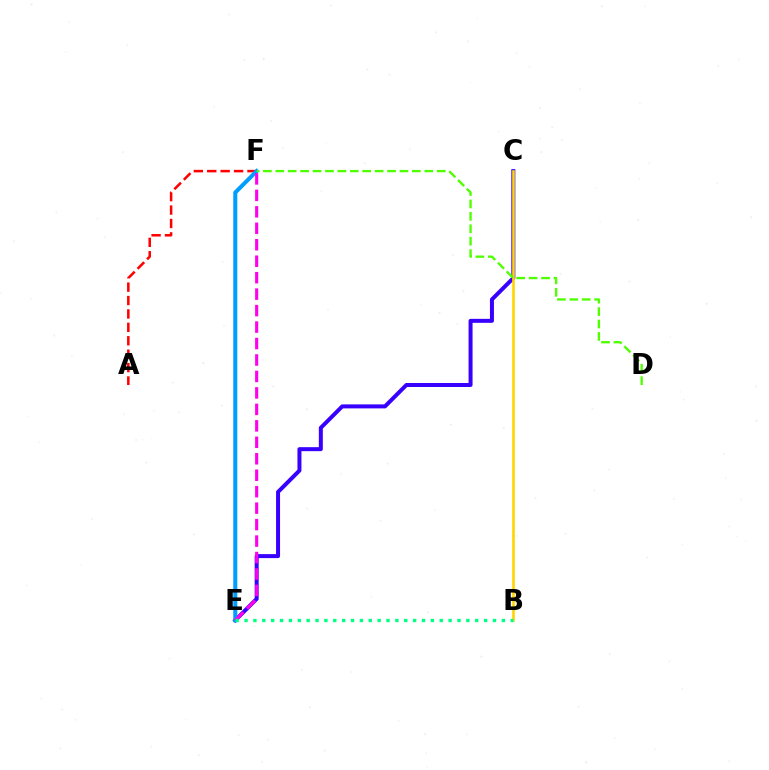{('C', 'E'): [{'color': '#3700ff', 'line_style': 'solid', 'thickness': 2.87}], ('B', 'C'): [{'color': '#ffd500', 'line_style': 'solid', 'thickness': 1.89}], ('A', 'F'): [{'color': '#ff0000', 'line_style': 'dashed', 'thickness': 1.82}], ('E', 'F'): [{'color': '#009eff', 'line_style': 'solid', 'thickness': 2.91}, {'color': '#ff00ed', 'line_style': 'dashed', 'thickness': 2.24}], ('B', 'E'): [{'color': '#00ff86', 'line_style': 'dotted', 'thickness': 2.41}], ('D', 'F'): [{'color': '#4fff00', 'line_style': 'dashed', 'thickness': 1.69}]}